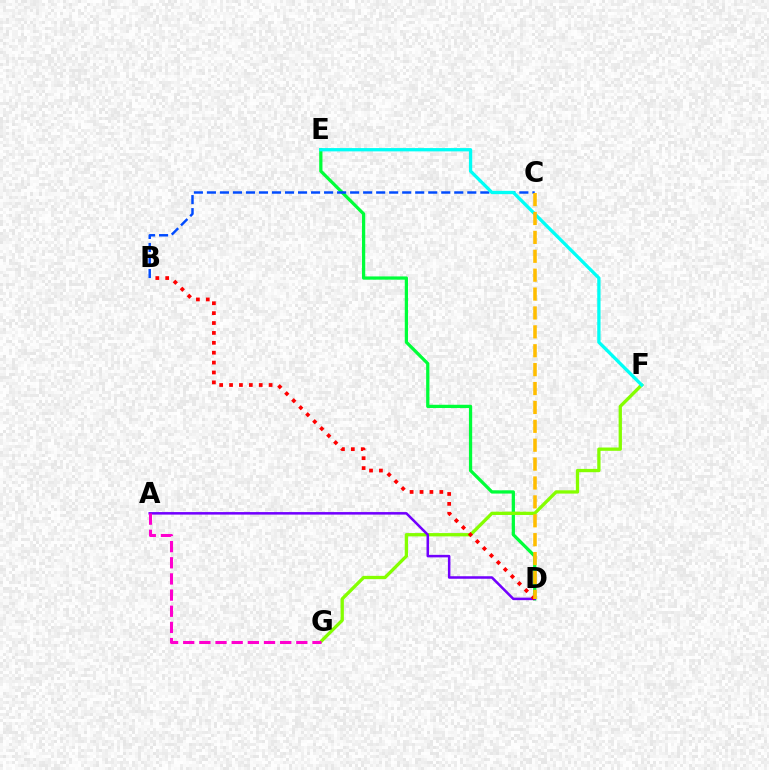{('D', 'E'): [{'color': '#00ff39', 'line_style': 'solid', 'thickness': 2.34}], ('B', 'C'): [{'color': '#004bff', 'line_style': 'dashed', 'thickness': 1.77}], ('F', 'G'): [{'color': '#84ff00', 'line_style': 'solid', 'thickness': 2.37}], ('E', 'F'): [{'color': '#00fff6', 'line_style': 'solid', 'thickness': 2.38}], ('A', 'D'): [{'color': '#7200ff', 'line_style': 'solid', 'thickness': 1.82}], ('B', 'D'): [{'color': '#ff0000', 'line_style': 'dotted', 'thickness': 2.69}], ('C', 'D'): [{'color': '#ffbd00', 'line_style': 'dashed', 'thickness': 2.57}], ('A', 'G'): [{'color': '#ff00cf', 'line_style': 'dashed', 'thickness': 2.2}]}